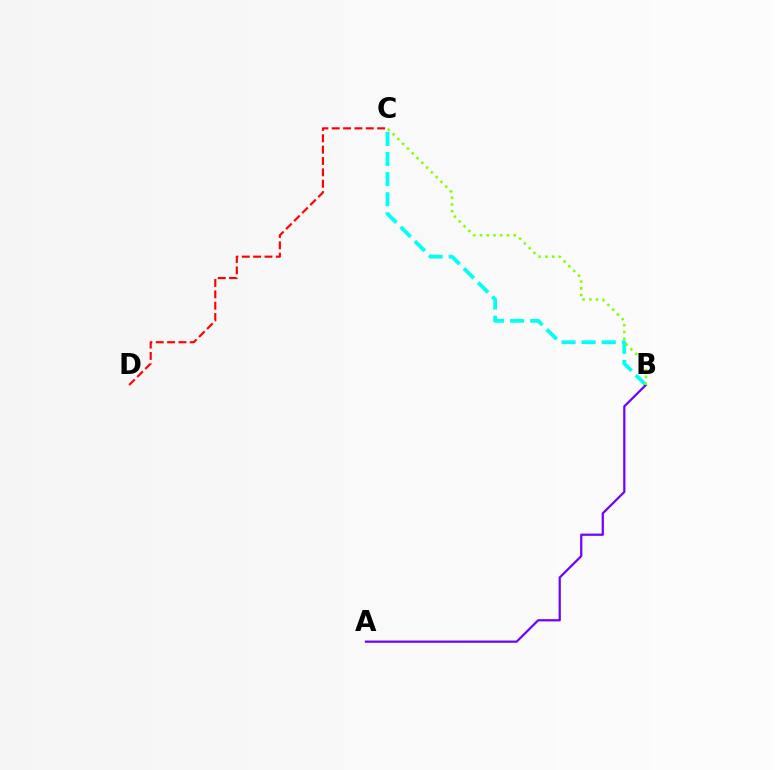{('B', 'C'): [{'color': '#00fff6', 'line_style': 'dashed', 'thickness': 2.73}, {'color': '#84ff00', 'line_style': 'dotted', 'thickness': 1.83}], ('A', 'B'): [{'color': '#7200ff', 'line_style': 'solid', 'thickness': 1.61}], ('C', 'D'): [{'color': '#ff0000', 'line_style': 'dashed', 'thickness': 1.54}]}